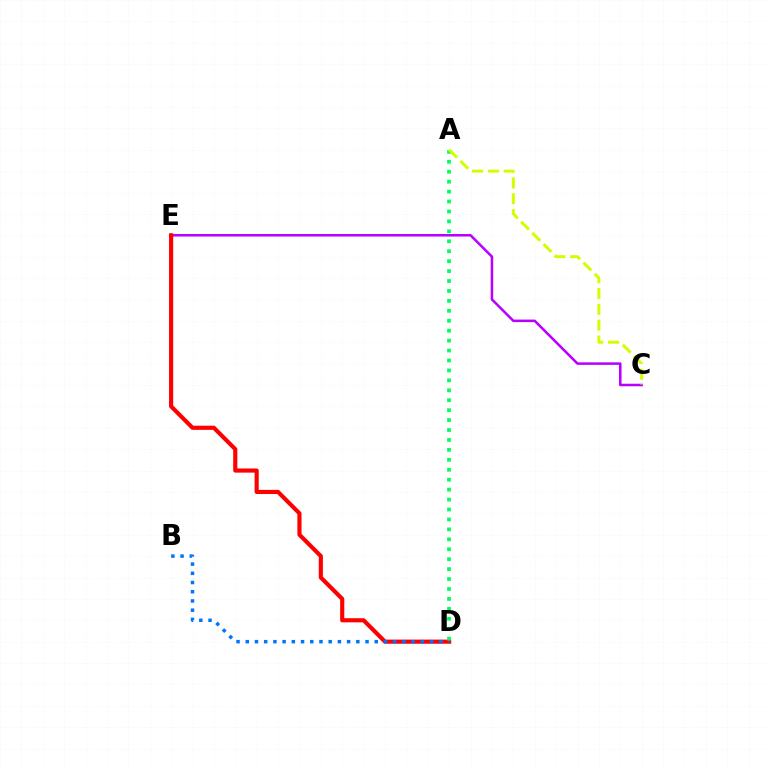{('C', 'E'): [{'color': '#b900ff', 'line_style': 'solid', 'thickness': 1.82}], ('D', 'E'): [{'color': '#ff0000', 'line_style': 'solid', 'thickness': 2.98}], ('B', 'D'): [{'color': '#0074ff', 'line_style': 'dotted', 'thickness': 2.5}], ('A', 'D'): [{'color': '#00ff5c', 'line_style': 'dotted', 'thickness': 2.7}], ('A', 'C'): [{'color': '#d1ff00', 'line_style': 'dashed', 'thickness': 2.15}]}